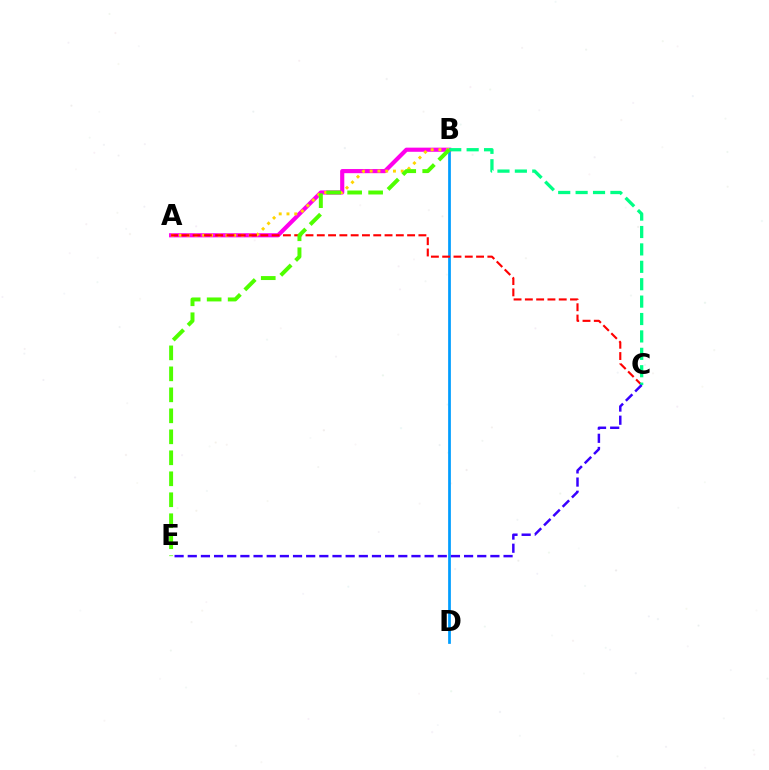{('B', 'D'): [{'color': '#009eff', 'line_style': 'solid', 'thickness': 1.97}], ('A', 'B'): [{'color': '#ff00ed', 'line_style': 'solid', 'thickness': 2.98}, {'color': '#ffd500', 'line_style': 'dotted', 'thickness': 2.11}], ('A', 'C'): [{'color': '#ff0000', 'line_style': 'dashed', 'thickness': 1.53}], ('B', 'C'): [{'color': '#00ff86', 'line_style': 'dashed', 'thickness': 2.36}], ('C', 'E'): [{'color': '#3700ff', 'line_style': 'dashed', 'thickness': 1.79}], ('B', 'E'): [{'color': '#4fff00', 'line_style': 'dashed', 'thickness': 2.85}]}